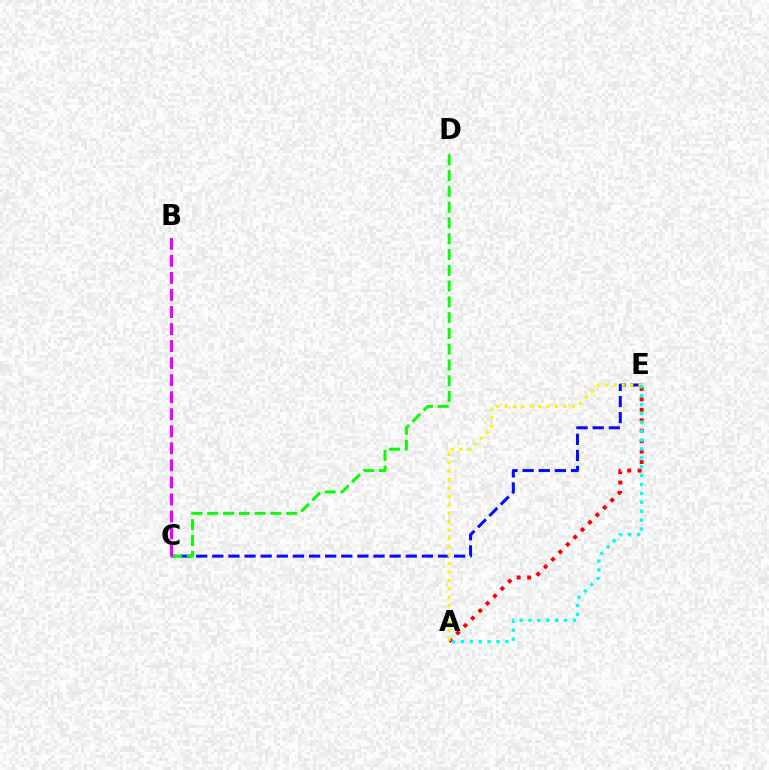{('A', 'E'): [{'color': '#ff0000', 'line_style': 'dotted', 'thickness': 2.84}, {'color': '#fcf500', 'line_style': 'dotted', 'thickness': 2.28}, {'color': '#00fff6', 'line_style': 'dotted', 'thickness': 2.42}], ('C', 'E'): [{'color': '#0010ff', 'line_style': 'dashed', 'thickness': 2.19}], ('C', 'D'): [{'color': '#08ff00', 'line_style': 'dashed', 'thickness': 2.14}], ('B', 'C'): [{'color': '#ee00ff', 'line_style': 'dashed', 'thickness': 2.31}]}